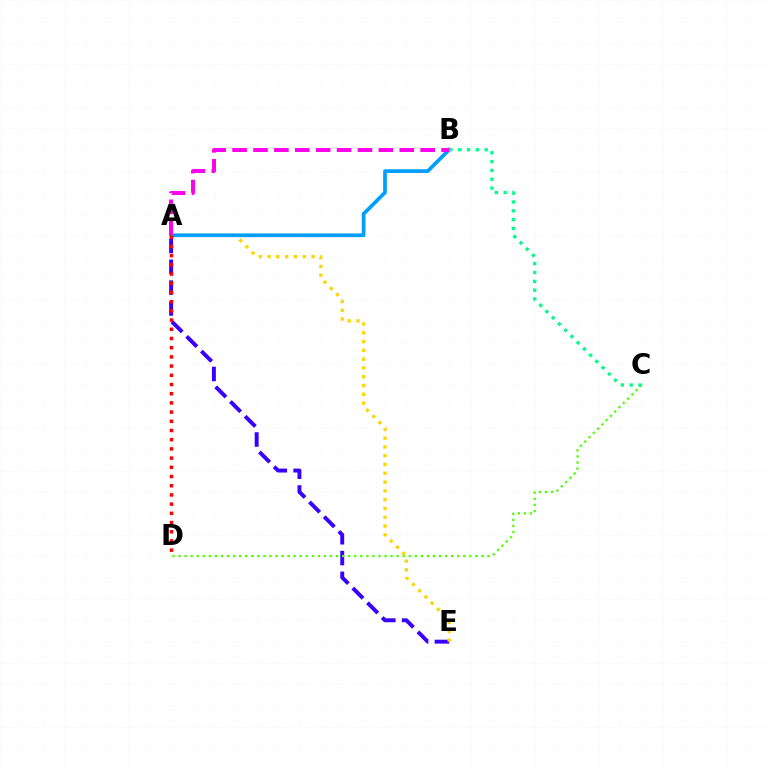{('A', 'E'): [{'color': '#3700ff', 'line_style': 'dashed', 'thickness': 2.83}, {'color': '#ffd500', 'line_style': 'dotted', 'thickness': 2.39}], ('C', 'D'): [{'color': '#4fff00', 'line_style': 'dotted', 'thickness': 1.65}], ('A', 'B'): [{'color': '#009eff', 'line_style': 'solid', 'thickness': 2.67}, {'color': '#ff00ed', 'line_style': 'dashed', 'thickness': 2.84}], ('A', 'D'): [{'color': '#ff0000', 'line_style': 'dotted', 'thickness': 2.5}], ('B', 'C'): [{'color': '#00ff86', 'line_style': 'dotted', 'thickness': 2.4}]}